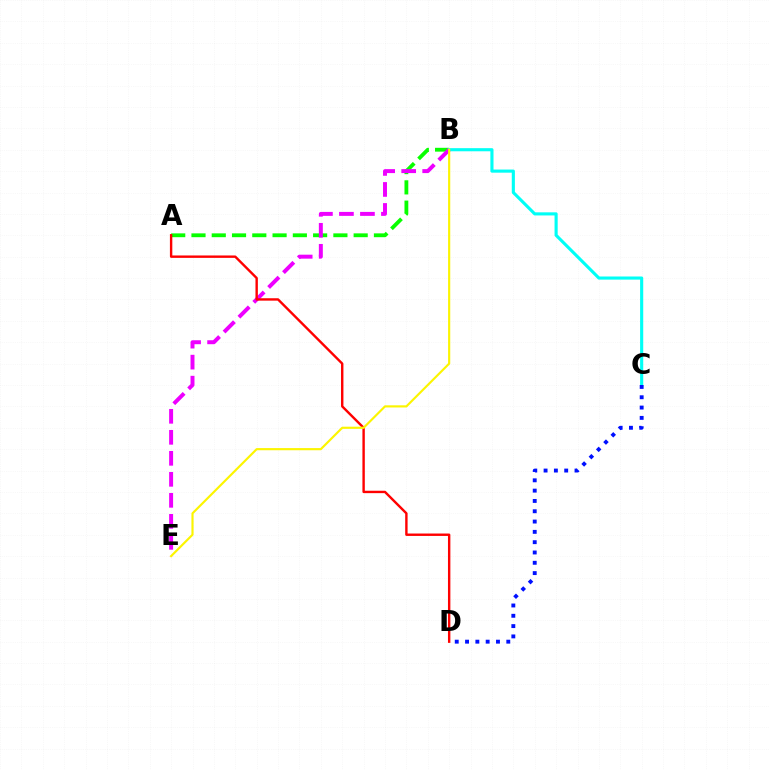{('A', 'B'): [{'color': '#08ff00', 'line_style': 'dashed', 'thickness': 2.75}], ('B', 'C'): [{'color': '#00fff6', 'line_style': 'solid', 'thickness': 2.25}], ('B', 'E'): [{'color': '#ee00ff', 'line_style': 'dashed', 'thickness': 2.85}, {'color': '#fcf500', 'line_style': 'solid', 'thickness': 1.55}], ('C', 'D'): [{'color': '#0010ff', 'line_style': 'dotted', 'thickness': 2.8}], ('A', 'D'): [{'color': '#ff0000', 'line_style': 'solid', 'thickness': 1.73}]}